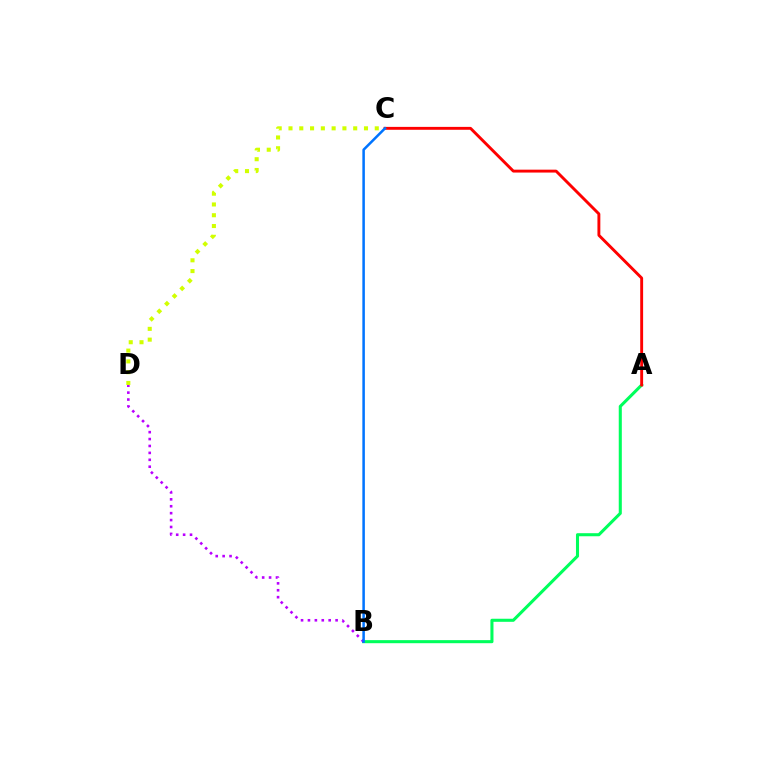{('A', 'B'): [{'color': '#00ff5c', 'line_style': 'solid', 'thickness': 2.21}], ('B', 'D'): [{'color': '#b900ff', 'line_style': 'dotted', 'thickness': 1.88}], ('A', 'C'): [{'color': '#ff0000', 'line_style': 'solid', 'thickness': 2.08}], ('C', 'D'): [{'color': '#d1ff00', 'line_style': 'dotted', 'thickness': 2.93}], ('B', 'C'): [{'color': '#0074ff', 'line_style': 'solid', 'thickness': 1.81}]}